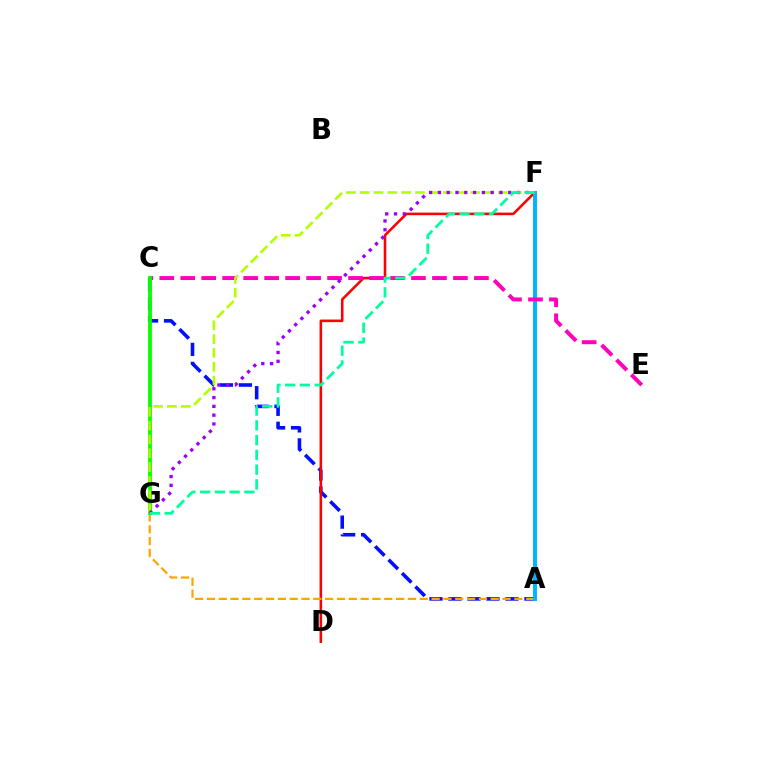{('A', 'C'): [{'color': '#0010ff', 'line_style': 'dashed', 'thickness': 2.58}], ('D', 'F'): [{'color': '#ff0000', 'line_style': 'solid', 'thickness': 1.85}], ('A', 'G'): [{'color': '#ffa500', 'line_style': 'dashed', 'thickness': 1.61}], ('A', 'F'): [{'color': '#00b5ff', 'line_style': 'solid', 'thickness': 2.83}], ('C', 'E'): [{'color': '#ff00bd', 'line_style': 'dashed', 'thickness': 2.85}], ('C', 'G'): [{'color': '#08ff00', 'line_style': 'solid', 'thickness': 2.73}], ('F', 'G'): [{'color': '#b3ff00', 'line_style': 'dashed', 'thickness': 1.88}, {'color': '#9b00ff', 'line_style': 'dotted', 'thickness': 2.39}, {'color': '#00ff9d', 'line_style': 'dashed', 'thickness': 2.01}]}